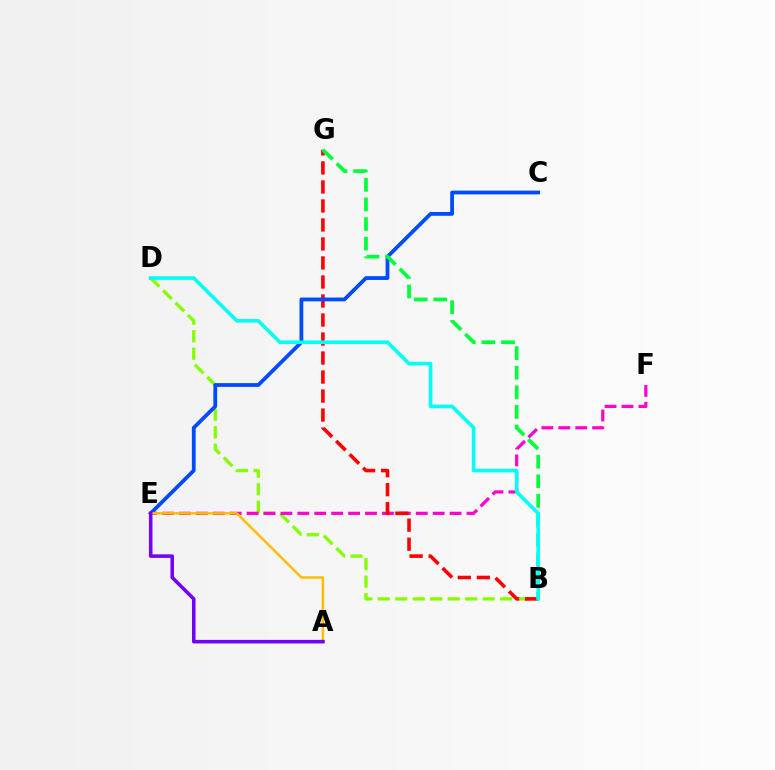{('B', 'D'): [{'color': '#84ff00', 'line_style': 'dashed', 'thickness': 2.38}, {'color': '#00fff6', 'line_style': 'solid', 'thickness': 2.6}], ('E', 'F'): [{'color': '#ff00cf', 'line_style': 'dashed', 'thickness': 2.3}], ('B', 'G'): [{'color': '#ff0000', 'line_style': 'dashed', 'thickness': 2.58}, {'color': '#00ff39', 'line_style': 'dashed', 'thickness': 2.66}], ('C', 'E'): [{'color': '#004bff', 'line_style': 'solid', 'thickness': 2.72}], ('A', 'E'): [{'color': '#ffbd00', 'line_style': 'solid', 'thickness': 1.79}, {'color': '#7200ff', 'line_style': 'solid', 'thickness': 2.55}]}